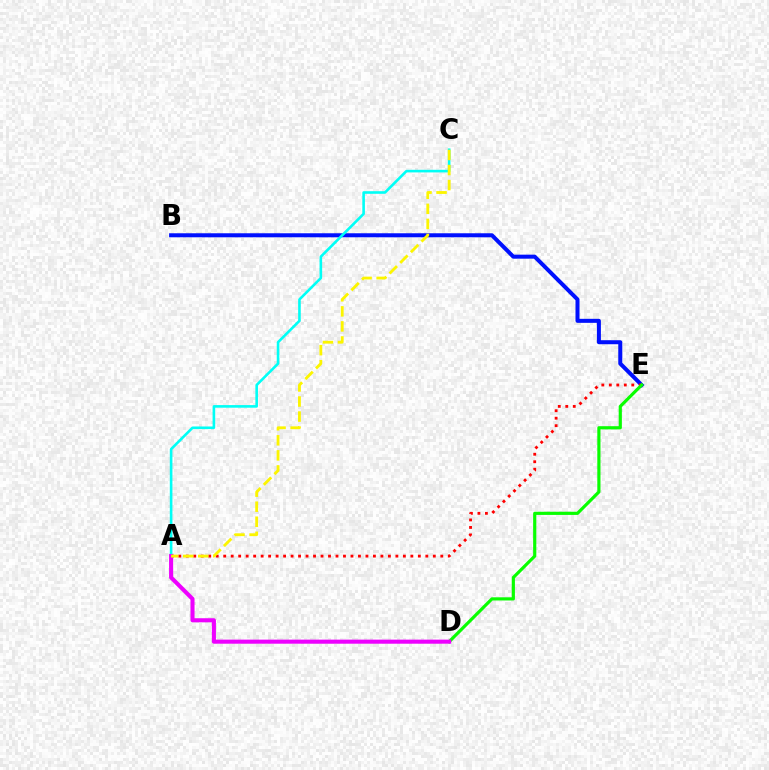{('B', 'E'): [{'color': '#0010ff', 'line_style': 'solid', 'thickness': 2.89}], ('A', 'E'): [{'color': '#ff0000', 'line_style': 'dotted', 'thickness': 2.03}], ('A', 'C'): [{'color': '#00fff6', 'line_style': 'solid', 'thickness': 1.87}, {'color': '#fcf500', 'line_style': 'dashed', 'thickness': 2.04}], ('D', 'E'): [{'color': '#08ff00', 'line_style': 'solid', 'thickness': 2.28}], ('A', 'D'): [{'color': '#ee00ff', 'line_style': 'solid', 'thickness': 2.94}]}